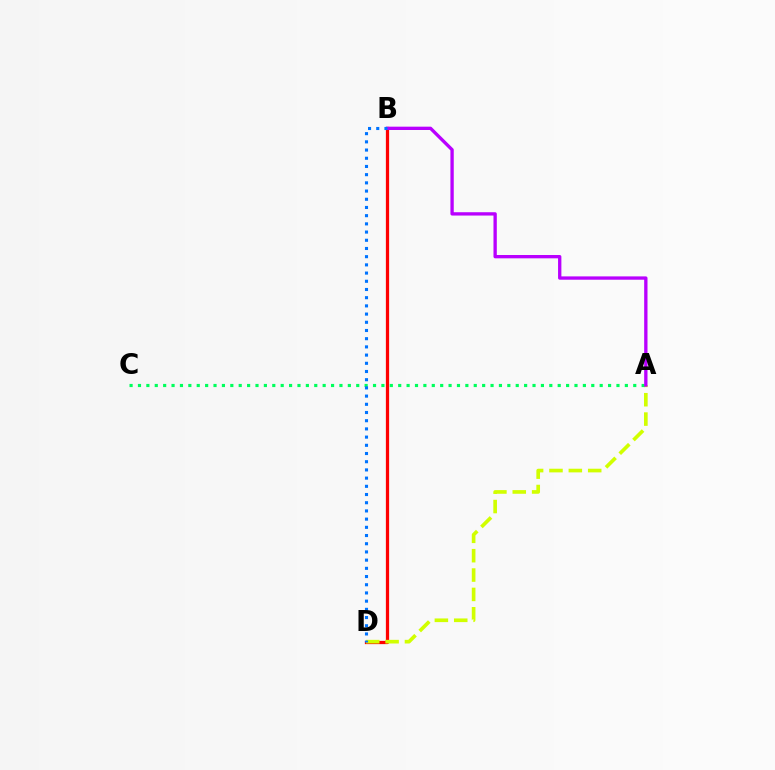{('B', 'D'): [{'color': '#ff0000', 'line_style': 'solid', 'thickness': 2.34}, {'color': '#0074ff', 'line_style': 'dotted', 'thickness': 2.23}], ('A', 'D'): [{'color': '#d1ff00', 'line_style': 'dashed', 'thickness': 2.63}], ('A', 'C'): [{'color': '#00ff5c', 'line_style': 'dotted', 'thickness': 2.28}], ('A', 'B'): [{'color': '#b900ff', 'line_style': 'solid', 'thickness': 2.39}]}